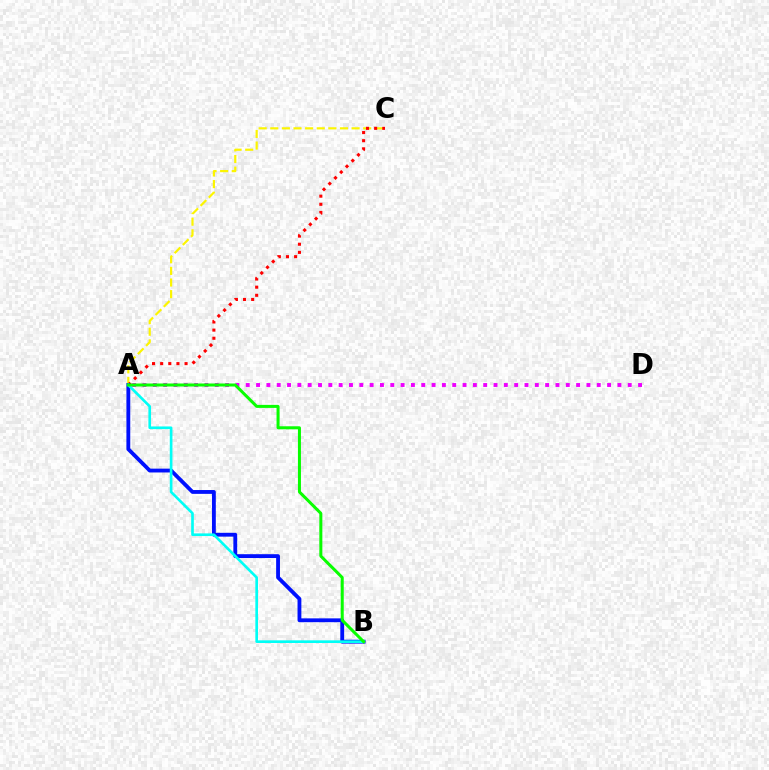{('A', 'C'): [{'color': '#fcf500', 'line_style': 'dashed', 'thickness': 1.58}, {'color': '#ff0000', 'line_style': 'dotted', 'thickness': 2.21}], ('A', 'D'): [{'color': '#ee00ff', 'line_style': 'dotted', 'thickness': 2.81}], ('A', 'B'): [{'color': '#0010ff', 'line_style': 'solid', 'thickness': 2.76}, {'color': '#00fff6', 'line_style': 'solid', 'thickness': 1.91}, {'color': '#08ff00', 'line_style': 'solid', 'thickness': 2.17}]}